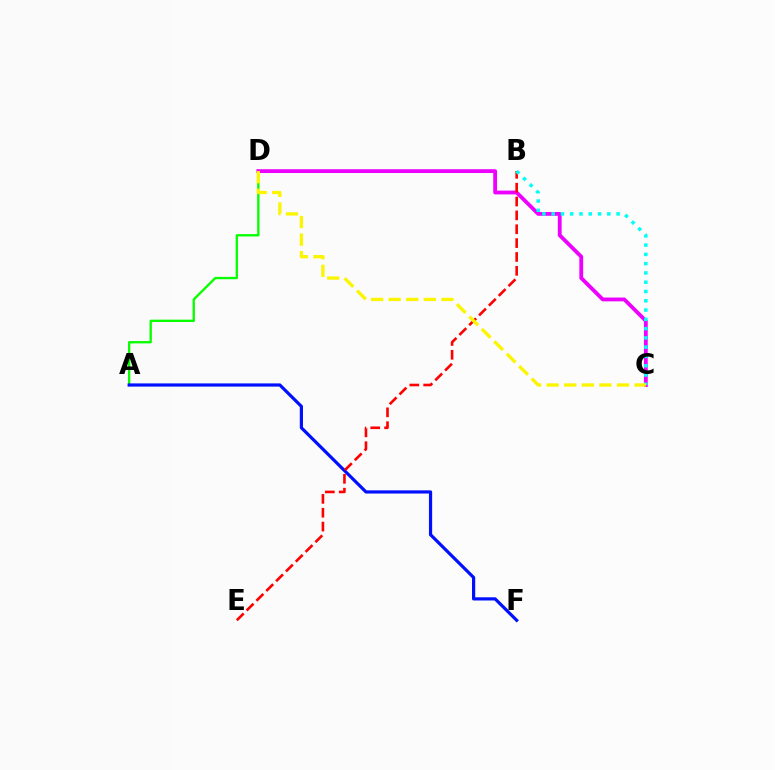{('A', 'D'): [{'color': '#08ff00', 'line_style': 'solid', 'thickness': 1.68}], ('C', 'D'): [{'color': '#ee00ff', 'line_style': 'solid', 'thickness': 2.74}, {'color': '#fcf500', 'line_style': 'dashed', 'thickness': 2.39}], ('A', 'F'): [{'color': '#0010ff', 'line_style': 'solid', 'thickness': 2.3}], ('B', 'E'): [{'color': '#ff0000', 'line_style': 'dashed', 'thickness': 1.88}], ('B', 'C'): [{'color': '#00fff6', 'line_style': 'dotted', 'thickness': 2.52}]}